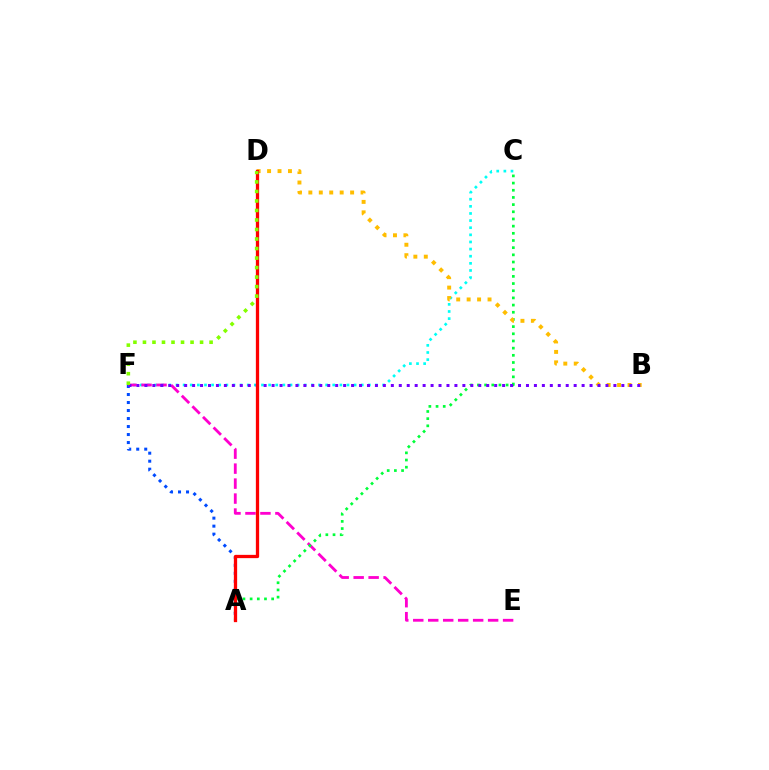{('A', 'F'): [{'color': '#004bff', 'line_style': 'dotted', 'thickness': 2.17}], ('C', 'F'): [{'color': '#00fff6', 'line_style': 'dotted', 'thickness': 1.94}], ('E', 'F'): [{'color': '#ff00cf', 'line_style': 'dashed', 'thickness': 2.03}], ('A', 'C'): [{'color': '#00ff39', 'line_style': 'dotted', 'thickness': 1.95}], ('B', 'D'): [{'color': '#ffbd00', 'line_style': 'dotted', 'thickness': 2.84}], ('B', 'F'): [{'color': '#7200ff', 'line_style': 'dotted', 'thickness': 2.16}], ('A', 'D'): [{'color': '#ff0000', 'line_style': 'solid', 'thickness': 2.36}], ('D', 'F'): [{'color': '#84ff00', 'line_style': 'dotted', 'thickness': 2.59}]}